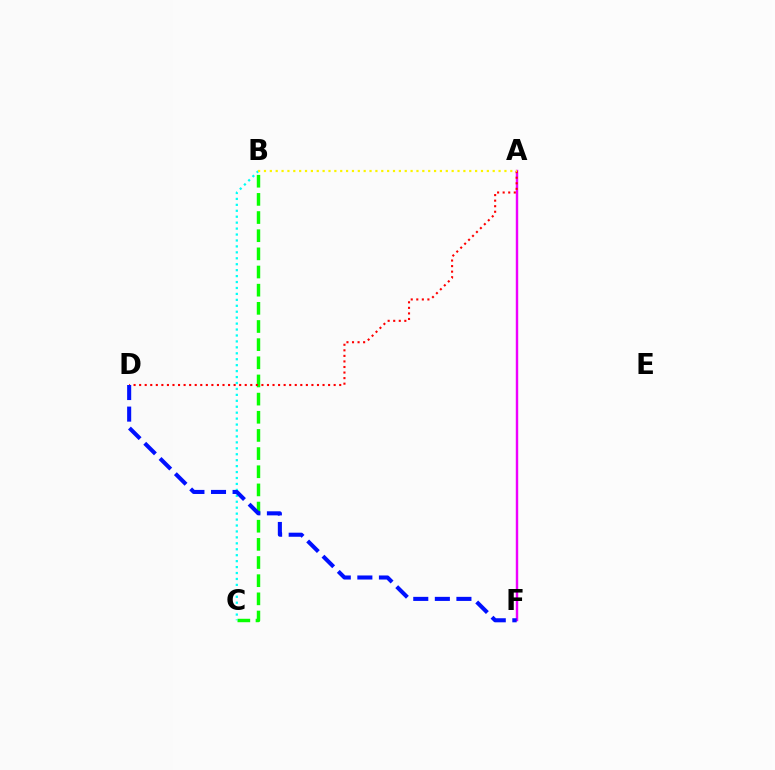{('A', 'F'): [{'color': '#ee00ff', 'line_style': 'solid', 'thickness': 1.74}], ('B', 'C'): [{'color': '#08ff00', 'line_style': 'dashed', 'thickness': 2.47}, {'color': '#00fff6', 'line_style': 'dotted', 'thickness': 1.61}], ('A', 'D'): [{'color': '#ff0000', 'line_style': 'dotted', 'thickness': 1.51}], ('A', 'B'): [{'color': '#fcf500', 'line_style': 'dotted', 'thickness': 1.59}], ('D', 'F'): [{'color': '#0010ff', 'line_style': 'dashed', 'thickness': 2.93}]}